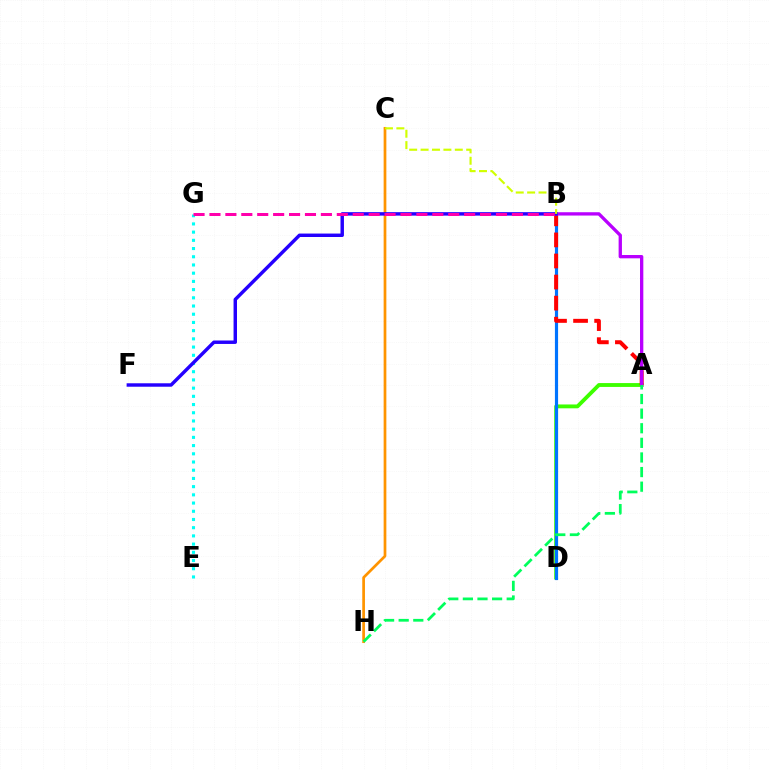{('A', 'D'): [{'color': '#3dff00', 'line_style': 'solid', 'thickness': 2.77}], ('B', 'D'): [{'color': '#0074ff', 'line_style': 'solid', 'thickness': 2.28}], ('A', 'B'): [{'color': '#ff0000', 'line_style': 'dashed', 'thickness': 2.86}, {'color': '#b900ff', 'line_style': 'solid', 'thickness': 2.39}], ('E', 'G'): [{'color': '#00fff6', 'line_style': 'dotted', 'thickness': 2.23}], ('C', 'H'): [{'color': '#ff9400', 'line_style': 'solid', 'thickness': 1.96}], ('A', 'H'): [{'color': '#00ff5c', 'line_style': 'dashed', 'thickness': 1.98}], ('B', 'F'): [{'color': '#2500ff', 'line_style': 'solid', 'thickness': 2.48}], ('B', 'C'): [{'color': '#d1ff00', 'line_style': 'dashed', 'thickness': 1.55}], ('B', 'G'): [{'color': '#ff00ac', 'line_style': 'dashed', 'thickness': 2.16}]}